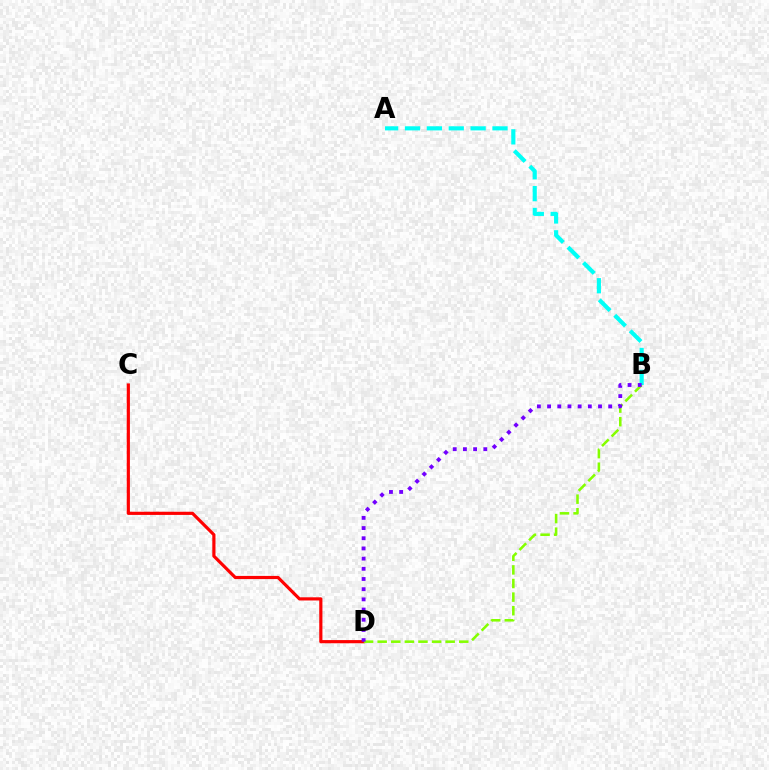{('C', 'D'): [{'color': '#ff0000', 'line_style': 'solid', 'thickness': 2.28}], ('A', 'B'): [{'color': '#00fff6', 'line_style': 'dashed', 'thickness': 2.97}], ('B', 'D'): [{'color': '#84ff00', 'line_style': 'dashed', 'thickness': 1.85}, {'color': '#7200ff', 'line_style': 'dotted', 'thickness': 2.77}]}